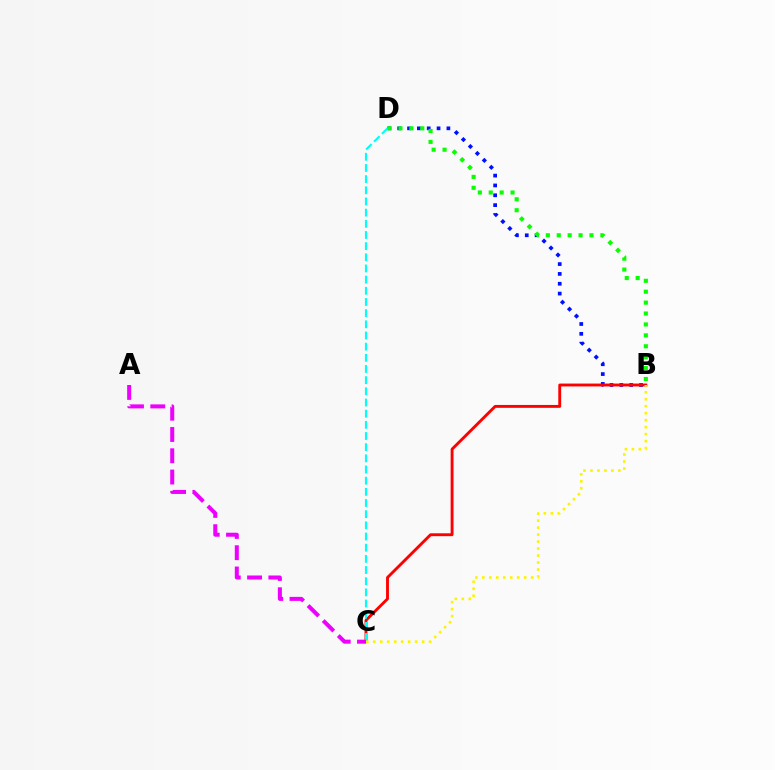{('B', 'D'): [{'color': '#0010ff', 'line_style': 'dotted', 'thickness': 2.67}, {'color': '#08ff00', 'line_style': 'dotted', 'thickness': 2.96}], ('B', 'C'): [{'color': '#ff0000', 'line_style': 'solid', 'thickness': 2.07}, {'color': '#fcf500', 'line_style': 'dotted', 'thickness': 1.9}], ('C', 'D'): [{'color': '#00fff6', 'line_style': 'dashed', 'thickness': 1.52}], ('A', 'C'): [{'color': '#ee00ff', 'line_style': 'dashed', 'thickness': 2.89}]}